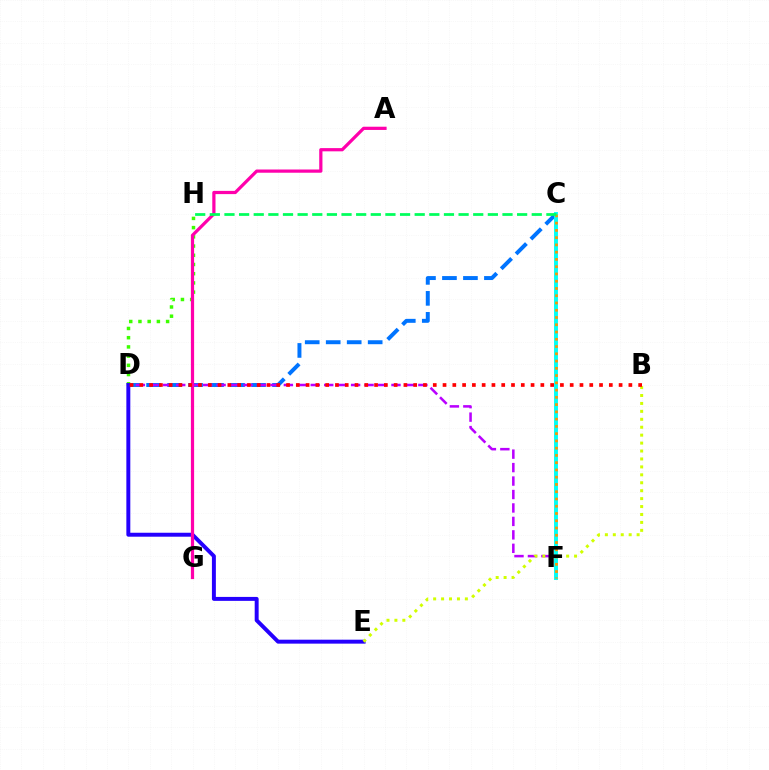{('D', 'H'): [{'color': '#3dff00', 'line_style': 'dotted', 'thickness': 2.5}], ('C', 'D'): [{'color': '#0074ff', 'line_style': 'dashed', 'thickness': 2.85}], ('D', 'F'): [{'color': '#b900ff', 'line_style': 'dashed', 'thickness': 1.83}], ('D', 'E'): [{'color': '#2500ff', 'line_style': 'solid', 'thickness': 2.84}], ('B', 'E'): [{'color': '#d1ff00', 'line_style': 'dotted', 'thickness': 2.16}], ('C', 'F'): [{'color': '#00fff6', 'line_style': 'solid', 'thickness': 2.81}, {'color': '#ff9400', 'line_style': 'dotted', 'thickness': 1.97}], ('A', 'G'): [{'color': '#ff00ac', 'line_style': 'solid', 'thickness': 2.32}], ('C', 'H'): [{'color': '#00ff5c', 'line_style': 'dashed', 'thickness': 1.99}], ('B', 'D'): [{'color': '#ff0000', 'line_style': 'dotted', 'thickness': 2.66}]}